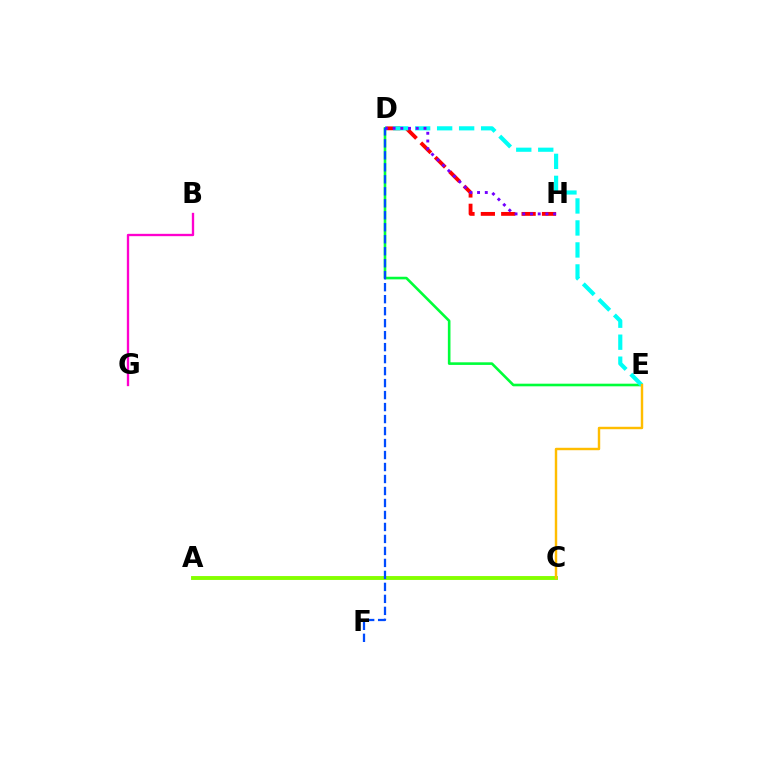{('A', 'C'): [{'color': '#84ff00', 'line_style': 'solid', 'thickness': 2.8}], ('D', 'H'): [{'color': '#ff0000', 'line_style': 'dashed', 'thickness': 2.77}, {'color': '#7200ff', 'line_style': 'dotted', 'thickness': 2.1}], ('D', 'E'): [{'color': '#00ff39', 'line_style': 'solid', 'thickness': 1.88}, {'color': '#00fff6', 'line_style': 'dashed', 'thickness': 2.99}], ('B', 'G'): [{'color': '#ff00cf', 'line_style': 'solid', 'thickness': 1.68}], ('C', 'E'): [{'color': '#ffbd00', 'line_style': 'solid', 'thickness': 1.75}], ('D', 'F'): [{'color': '#004bff', 'line_style': 'dashed', 'thickness': 1.63}]}